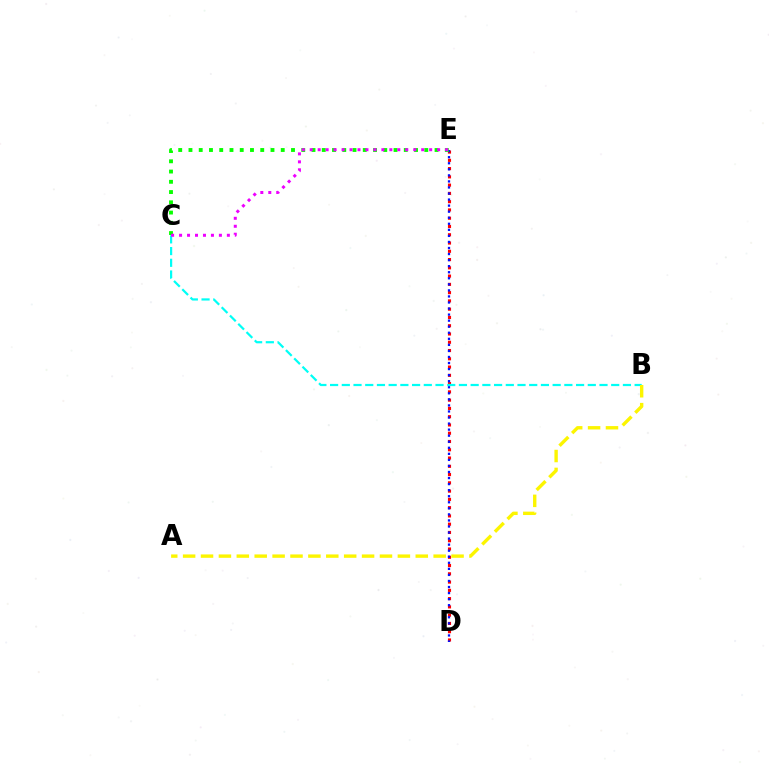{('D', 'E'): [{'color': '#ff0000', 'line_style': 'dotted', 'thickness': 2.25}, {'color': '#0010ff', 'line_style': 'dotted', 'thickness': 1.64}], ('B', 'C'): [{'color': '#00fff6', 'line_style': 'dashed', 'thickness': 1.59}], ('A', 'B'): [{'color': '#fcf500', 'line_style': 'dashed', 'thickness': 2.43}], ('C', 'E'): [{'color': '#08ff00', 'line_style': 'dotted', 'thickness': 2.79}, {'color': '#ee00ff', 'line_style': 'dotted', 'thickness': 2.16}]}